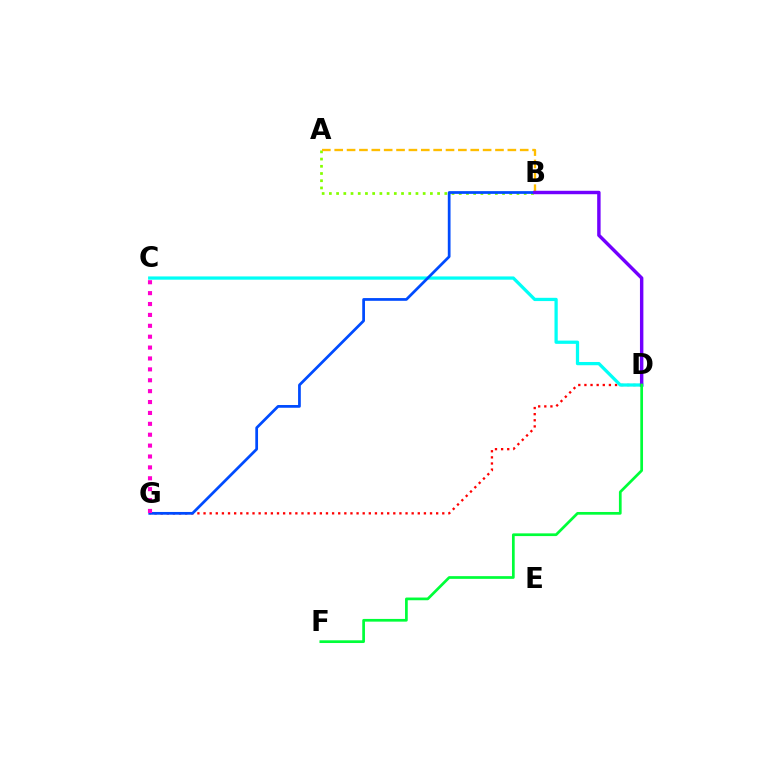{('D', 'G'): [{'color': '#ff0000', 'line_style': 'dotted', 'thickness': 1.66}], ('C', 'D'): [{'color': '#00fff6', 'line_style': 'solid', 'thickness': 2.34}], ('A', 'B'): [{'color': '#84ff00', 'line_style': 'dotted', 'thickness': 1.96}, {'color': '#ffbd00', 'line_style': 'dashed', 'thickness': 1.68}], ('B', 'G'): [{'color': '#004bff', 'line_style': 'solid', 'thickness': 1.97}], ('B', 'D'): [{'color': '#7200ff', 'line_style': 'solid', 'thickness': 2.47}], ('C', 'G'): [{'color': '#ff00cf', 'line_style': 'dotted', 'thickness': 2.96}], ('D', 'F'): [{'color': '#00ff39', 'line_style': 'solid', 'thickness': 1.95}]}